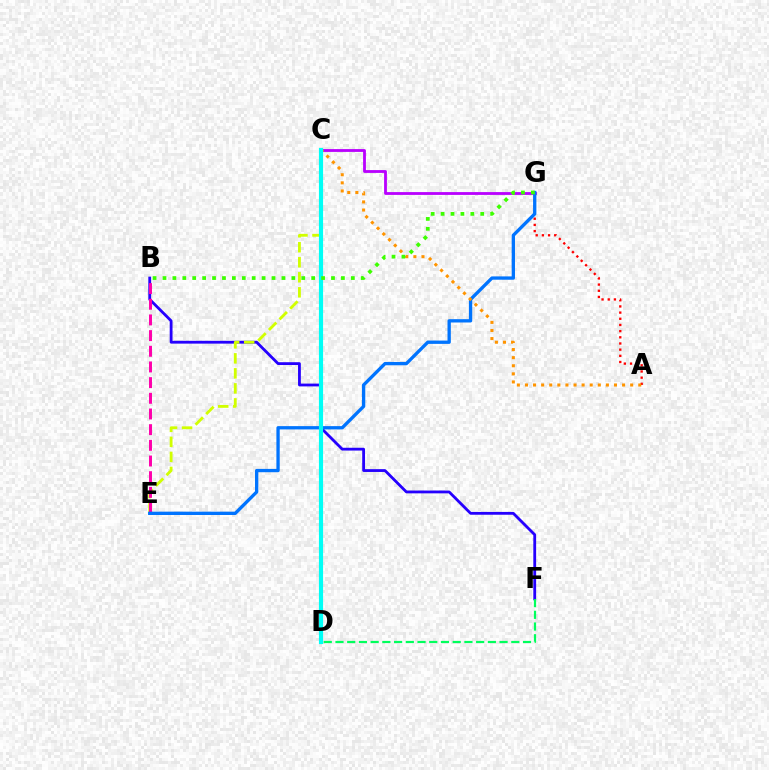{('C', 'G'): [{'color': '#b900ff', 'line_style': 'solid', 'thickness': 2.02}], ('B', 'F'): [{'color': '#2500ff', 'line_style': 'solid', 'thickness': 2.02}], ('C', 'E'): [{'color': '#d1ff00', 'line_style': 'dashed', 'thickness': 2.04}], ('B', 'E'): [{'color': '#ff00ac', 'line_style': 'dashed', 'thickness': 2.13}], ('A', 'G'): [{'color': '#ff0000', 'line_style': 'dotted', 'thickness': 1.68}], ('E', 'G'): [{'color': '#0074ff', 'line_style': 'solid', 'thickness': 2.39}], ('A', 'C'): [{'color': '#ff9400', 'line_style': 'dotted', 'thickness': 2.2}], ('C', 'D'): [{'color': '#00fff6', 'line_style': 'solid', 'thickness': 2.99}], ('D', 'F'): [{'color': '#00ff5c', 'line_style': 'dashed', 'thickness': 1.59}], ('B', 'G'): [{'color': '#3dff00', 'line_style': 'dotted', 'thickness': 2.69}]}